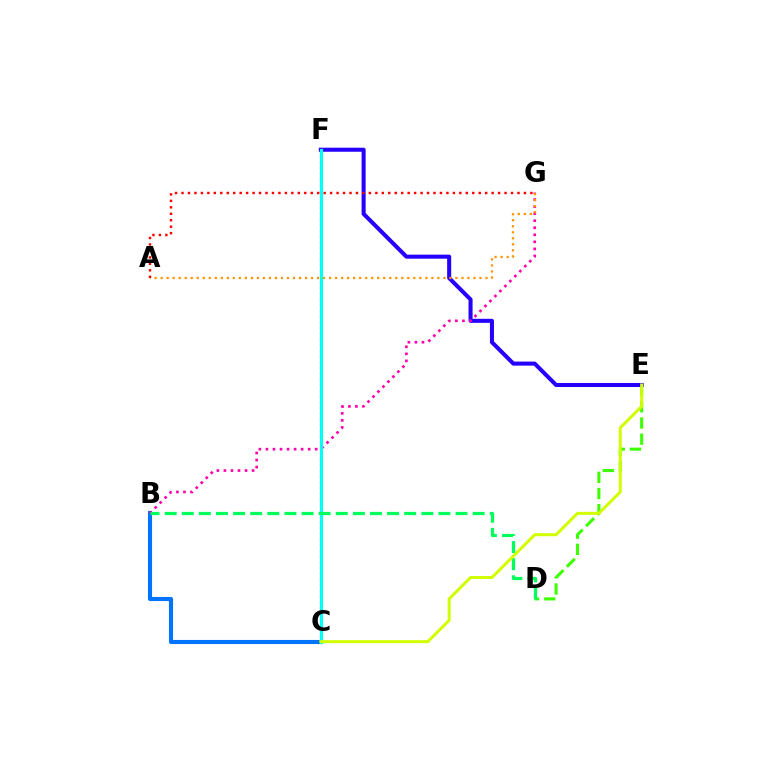{('D', 'E'): [{'color': '#3dff00', 'line_style': 'dashed', 'thickness': 2.2}], ('B', 'C'): [{'color': '#0074ff', 'line_style': 'solid', 'thickness': 2.96}], ('E', 'F'): [{'color': '#2500ff', 'line_style': 'solid', 'thickness': 2.91}], ('B', 'G'): [{'color': '#ff00ac', 'line_style': 'dotted', 'thickness': 1.91}], ('C', 'F'): [{'color': '#b900ff', 'line_style': 'dotted', 'thickness': 1.55}, {'color': '#00fff6', 'line_style': 'solid', 'thickness': 2.27}], ('A', 'G'): [{'color': '#ff9400', 'line_style': 'dotted', 'thickness': 1.63}, {'color': '#ff0000', 'line_style': 'dotted', 'thickness': 1.76}], ('B', 'D'): [{'color': '#00ff5c', 'line_style': 'dashed', 'thickness': 2.32}], ('C', 'E'): [{'color': '#d1ff00', 'line_style': 'solid', 'thickness': 2.16}]}